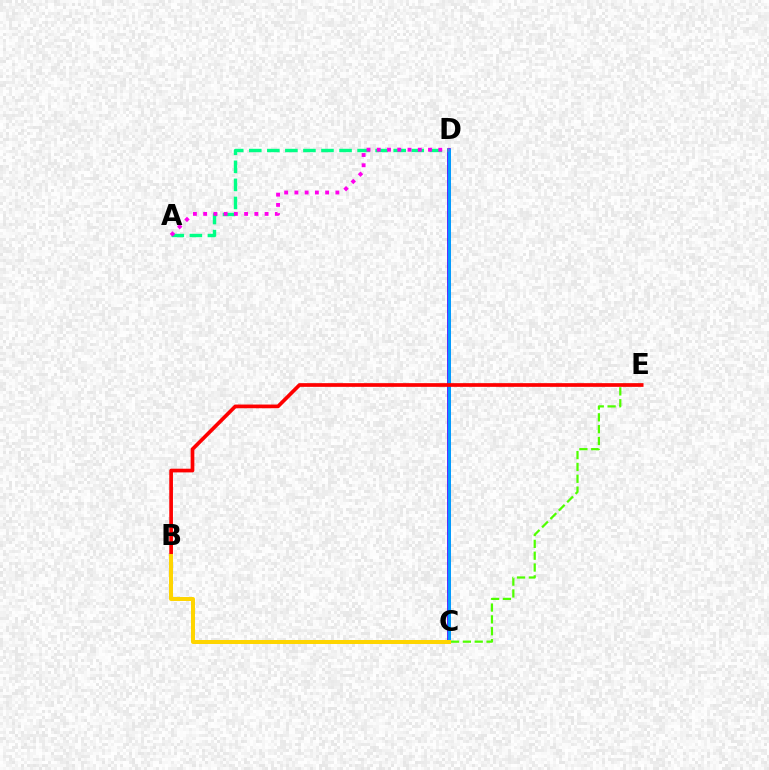{('C', 'D'): [{'color': '#3700ff', 'line_style': 'solid', 'thickness': 2.6}, {'color': '#009eff', 'line_style': 'solid', 'thickness': 2.11}], ('C', 'E'): [{'color': '#4fff00', 'line_style': 'dashed', 'thickness': 1.61}], ('A', 'D'): [{'color': '#00ff86', 'line_style': 'dashed', 'thickness': 2.45}, {'color': '#ff00ed', 'line_style': 'dotted', 'thickness': 2.78}], ('B', 'E'): [{'color': '#ff0000', 'line_style': 'solid', 'thickness': 2.66}], ('B', 'C'): [{'color': '#ffd500', 'line_style': 'solid', 'thickness': 2.87}]}